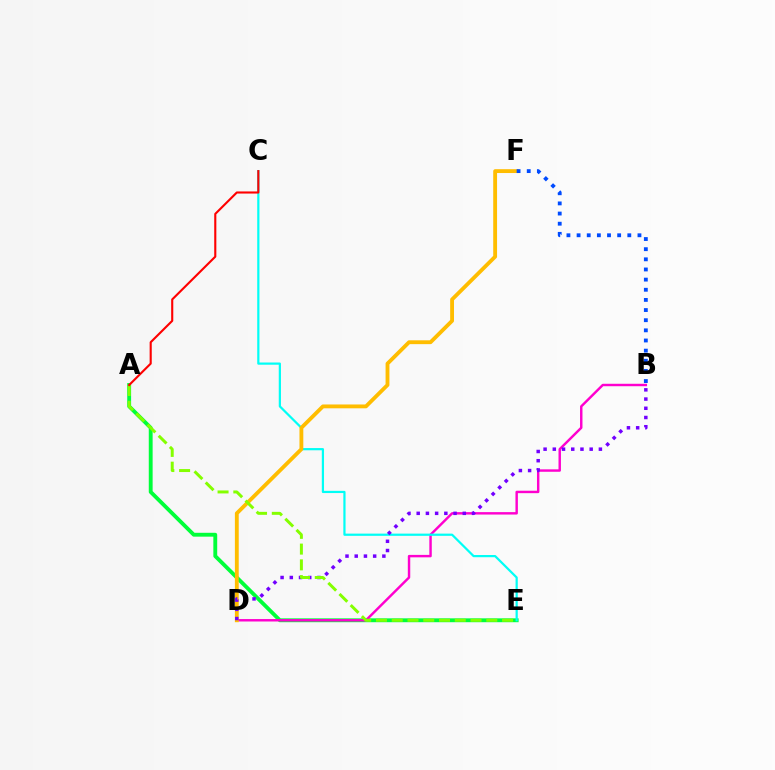{('A', 'E'): [{'color': '#00ff39', 'line_style': 'solid', 'thickness': 2.78}, {'color': '#84ff00', 'line_style': 'dashed', 'thickness': 2.14}], ('B', 'D'): [{'color': '#ff00cf', 'line_style': 'solid', 'thickness': 1.75}, {'color': '#7200ff', 'line_style': 'dotted', 'thickness': 2.5}], ('C', 'E'): [{'color': '#00fff6', 'line_style': 'solid', 'thickness': 1.59}], ('D', 'F'): [{'color': '#ffbd00', 'line_style': 'solid', 'thickness': 2.77}], ('B', 'F'): [{'color': '#004bff', 'line_style': 'dotted', 'thickness': 2.76}], ('A', 'C'): [{'color': '#ff0000', 'line_style': 'solid', 'thickness': 1.52}]}